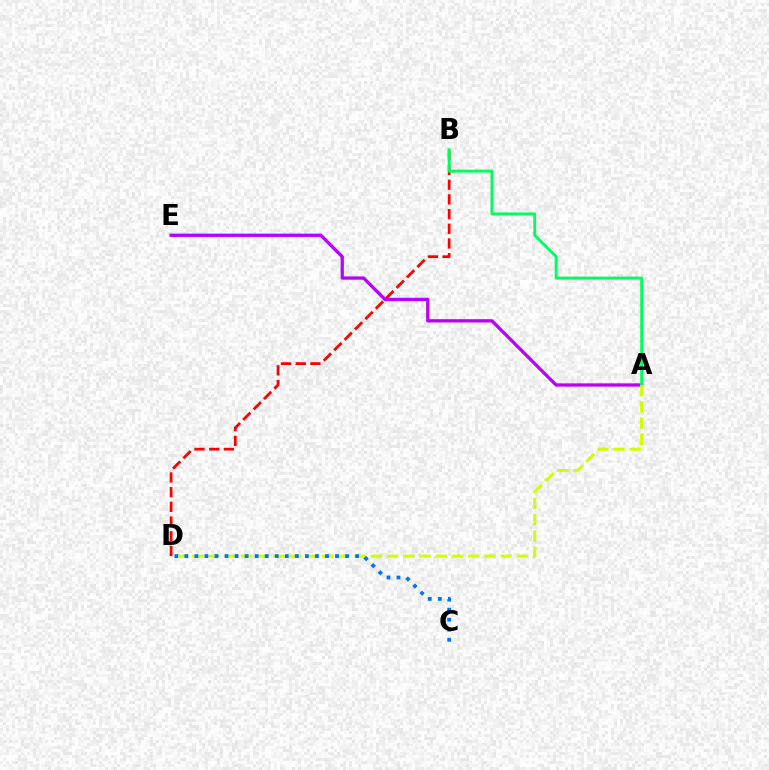{('B', 'D'): [{'color': '#ff0000', 'line_style': 'dashed', 'thickness': 2.0}], ('A', 'E'): [{'color': '#b900ff', 'line_style': 'solid', 'thickness': 2.36}], ('A', 'B'): [{'color': '#00ff5c', 'line_style': 'solid', 'thickness': 2.08}], ('A', 'D'): [{'color': '#d1ff00', 'line_style': 'dashed', 'thickness': 2.2}], ('C', 'D'): [{'color': '#0074ff', 'line_style': 'dotted', 'thickness': 2.73}]}